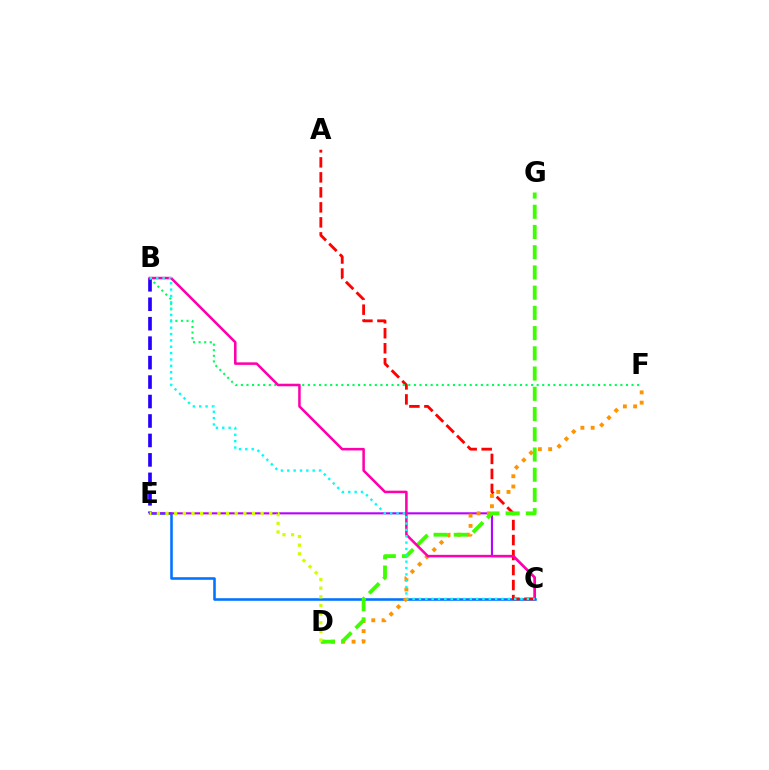{('B', 'E'): [{'color': '#2500ff', 'line_style': 'dashed', 'thickness': 2.64}], ('C', 'E'): [{'color': '#0074ff', 'line_style': 'solid', 'thickness': 1.85}, {'color': '#b900ff', 'line_style': 'solid', 'thickness': 1.51}], ('A', 'C'): [{'color': '#ff0000', 'line_style': 'dashed', 'thickness': 2.04}], ('D', 'F'): [{'color': '#ff9400', 'line_style': 'dotted', 'thickness': 2.79}], ('B', 'F'): [{'color': '#00ff5c', 'line_style': 'dotted', 'thickness': 1.52}], ('D', 'G'): [{'color': '#3dff00', 'line_style': 'dashed', 'thickness': 2.75}], ('B', 'C'): [{'color': '#ff00ac', 'line_style': 'solid', 'thickness': 1.83}, {'color': '#00fff6', 'line_style': 'dotted', 'thickness': 1.73}], ('D', 'E'): [{'color': '#d1ff00', 'line_style': 'dotted', 'thickness': 2.35}]}